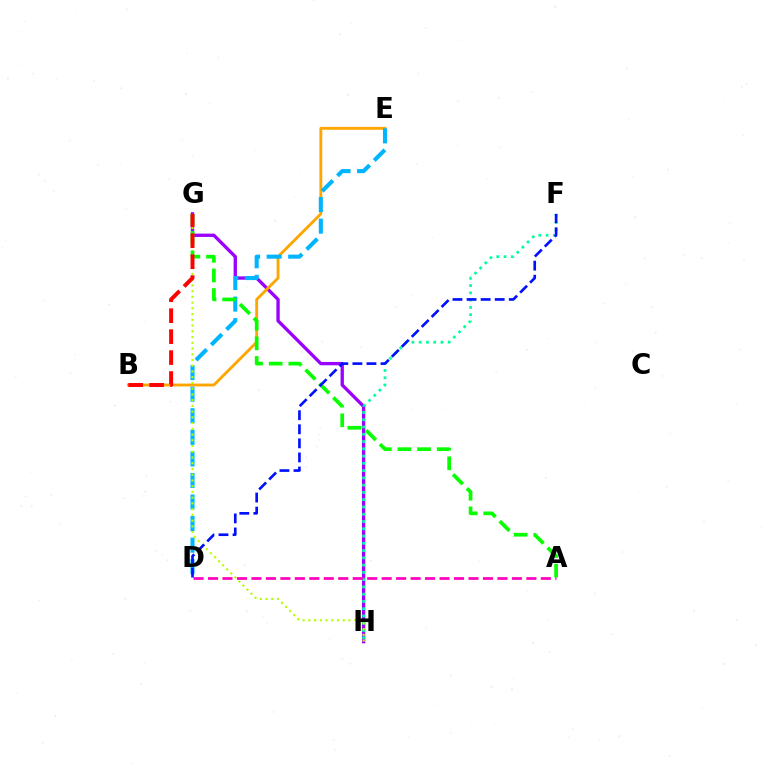{('G', 'H'): [{'color': '#9b00ff', 'line_style': 'solid', 'thickness': 2.4}, {'color': '#b3ff00', 'line_style': 'dotted', 'thickness': 1.56}], ('B', 'E'): [{'color': '#ffa500', 'line_style': 'solid', 'thickness': 2.05}], ('F', 'H'): [{'color': '#00ff9d', 'line_style': 'dotted', 'thickness': 1.97}], ('D', 'E'): [{'color': '#00b5ff', 'line_style': 'dashed', 'thickness': 2.93}], ('A', 'D'): [{'color': '#ff00bd', 'line_style': 'dashed', 'thickness': 1.97}], ('A', 'G'): [{'color': '#08ff00', 'line_style': 'dashed', 'thickness': 2.67}], ('B', 'G'): [{'color': '#ff0000', 'line_style': 'dashed', 'thickness': 2.85}], ('D', 'F'): [{'color': '#0010ff', 'line_style': 'dashed', 'thickness': 1.91}]}